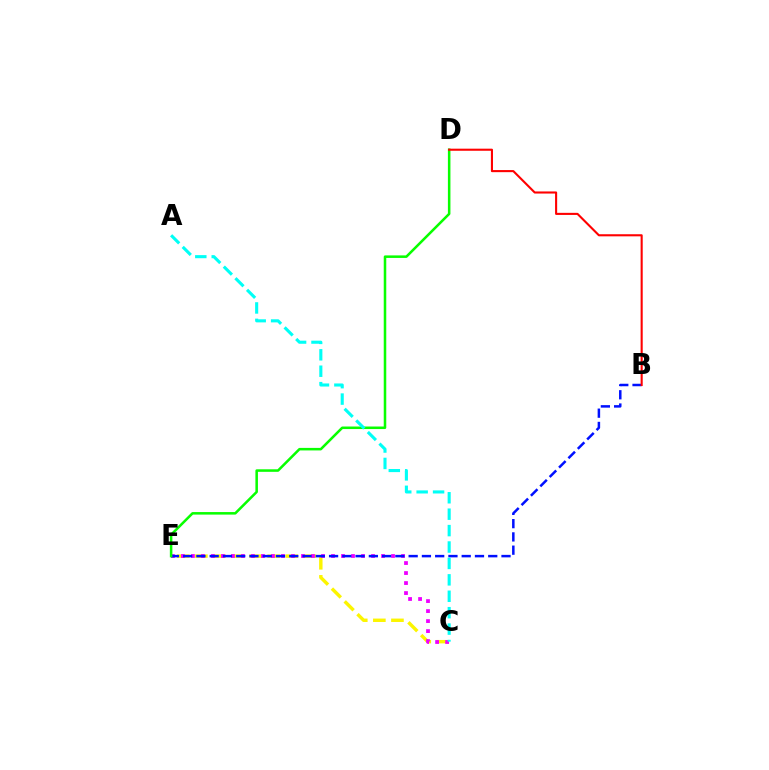{('C', 'E'): [{'color': '#fcf500', 'line_style': 'dashed', 'thickness': 2.46}, {'color': '#ee00ff', 'line_style': 'dotted', 'thickness': 2.72}], ('B', 'E'): [{'color': '#0010ff', 'line_style': 'dashed', 'thickness': 1.8}], ('D', 'E'): [{'color': '#08ff00', 'line_style': 'solid', 'thickness': 1.83}], ('B', 'D'): [{'color': '#ff0000', 'line_style': 'solid', 'thickness': 1.51}], ('A', 'C'): [{'color': '#00fff6', 'line_style': 'dashed', 'thickness': 2.23}]}